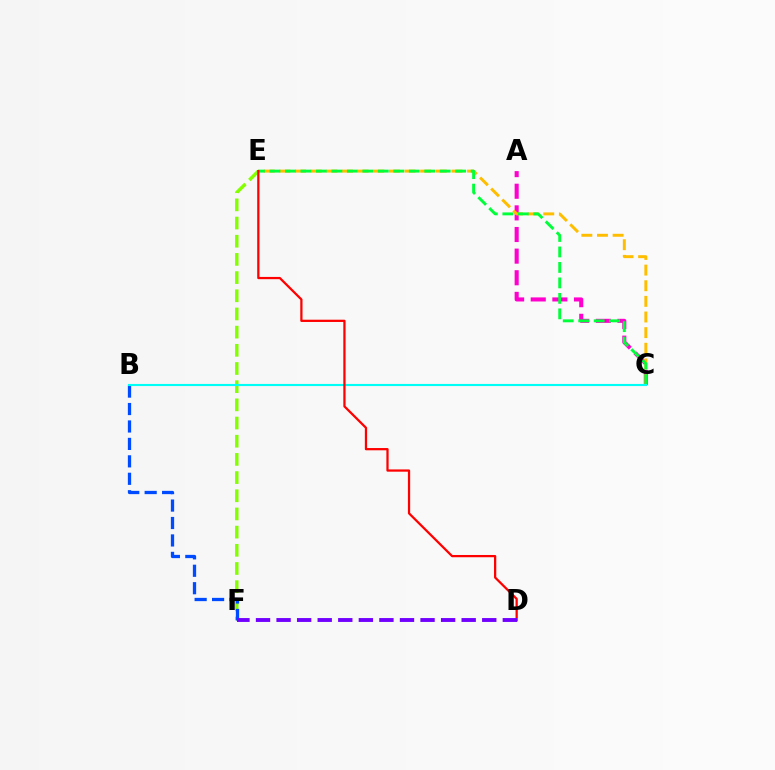{('A', 'C'): [{'color': '#ff00cf', 'line_style': 'dashed', 'thickness': 2.94}], ('C', 'E'): [{'color': '#ffbd00', 'line_style': 'dashed', 'thickness': 2.12}, {'color': '#00ff39', 'line_style': 'dashed', 'thickness': 2.1}], ('E', 'F'): [{'color': '#84ff00', 'line_style': 'dashed', 'thickness': 2.47}], ('B', 'F'): [{'color': '#004bff', 'line_style': 'dashed', 'thickness': 2.37}], ('B', 'C'): [{'color': '#00fff6', 'line_style': 'solid', 'thickness': 1.53}], ('D', 'E'): [{'color': '#ff0000', 'line_style': 'solid', 'thickness': 1.62}], ('D', 'F'): [{'color': '#7200ff', 'line_style': 'dashed', 'thickness': 2.79}]}